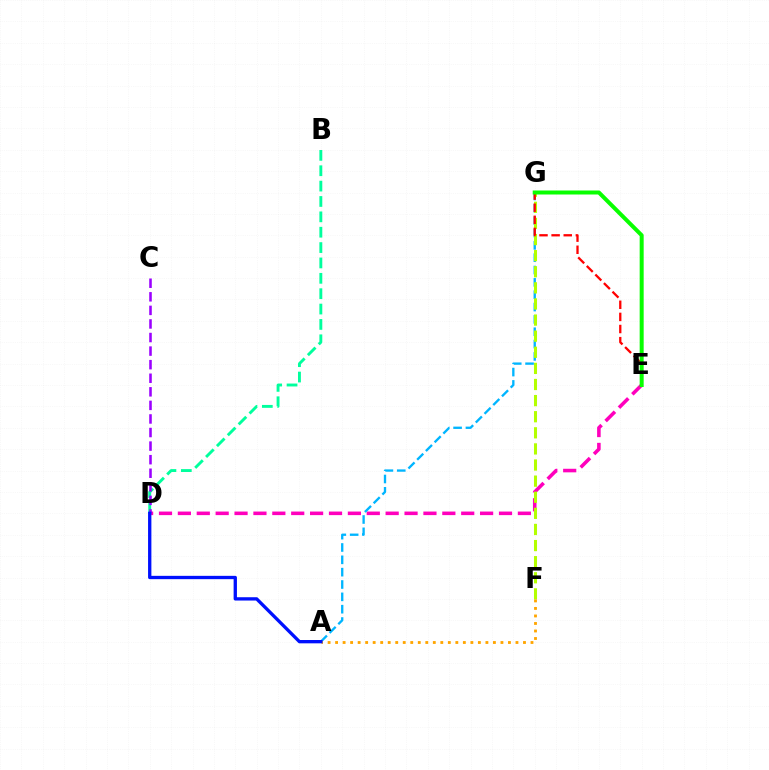{('B', 'D'): [{'color': '#00ff9d', 'line_style': 'dashed', 'thickness': 2.09}], ('D', 'E'): [{'color': '#ff00bd', 'line_style': 'dashed', 'thickness': 2.57}], ('A', 'G'): [{'color': '#00b5ff', 'line_style': 'dashed', 'thickness': 1.68}], ('C', 'D'): [{'color': '#9b00ff', 'line_style': 'dashed', 'thickness': 1.84}], ('F', 'G'): [{'color': '#b3ff00', 'line_style': 'dashed', 'thickness': 2.19}], ('A', 'F'): [{'color': '#ffa500', 'line_style': 'dotted', 'thickness': 2.04}], ('E', 'G'): [{'color': '#ff0000', 'line_style': 'dashed', 'thickness': 1.65}, {'color': '#08ff00', 'line_style': 'solid', 'thickness': 2.88}], ('A', 'D'): [{'color': '#0010ff', 'line_style': 'solid', 'thickness': 2.39}]}